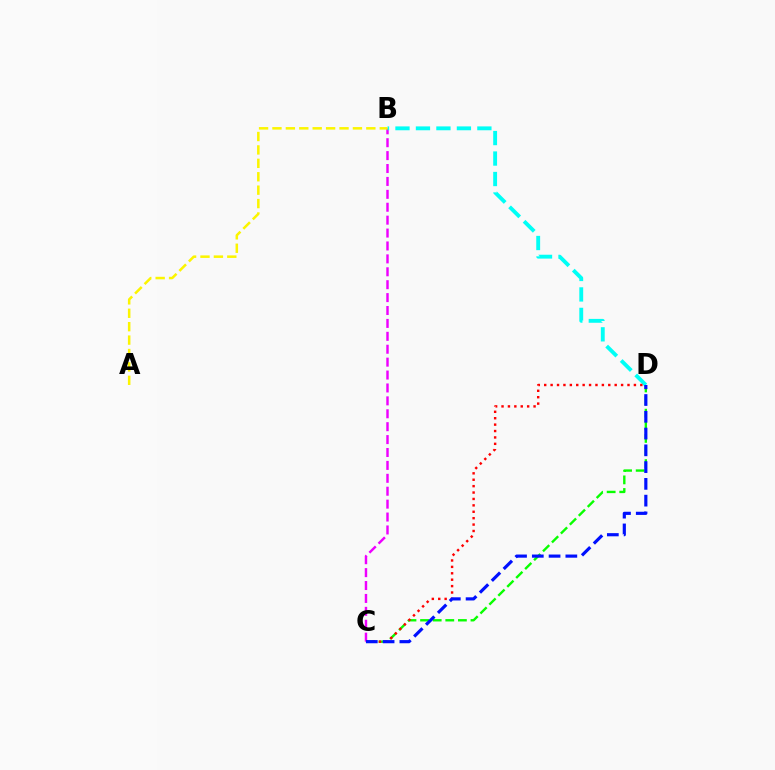{('C', 'D'): [{'color': '#08ff00', 'line_style': 'dashed', 'thickness': 1.71}, {'color': '#ff0000', 'line_style': 'dotted', 'thickness': 1.74}, {'color': '#0010ff', 'line_style': 'dashed', 'thickness': 2.28}], ('B', 'C'): [{'color': '#ee00ff', 'line_style': 'dashed', 'thickness': 1.75}], ('B', 'D'): [{'color': '#00fff6', 'line_style': 'dashed', 'thickness': 2.78}], ('A', 'B'): [{'color': '#fcf500', 'line_style': 'dashed', 'thickness': 1.82}]}